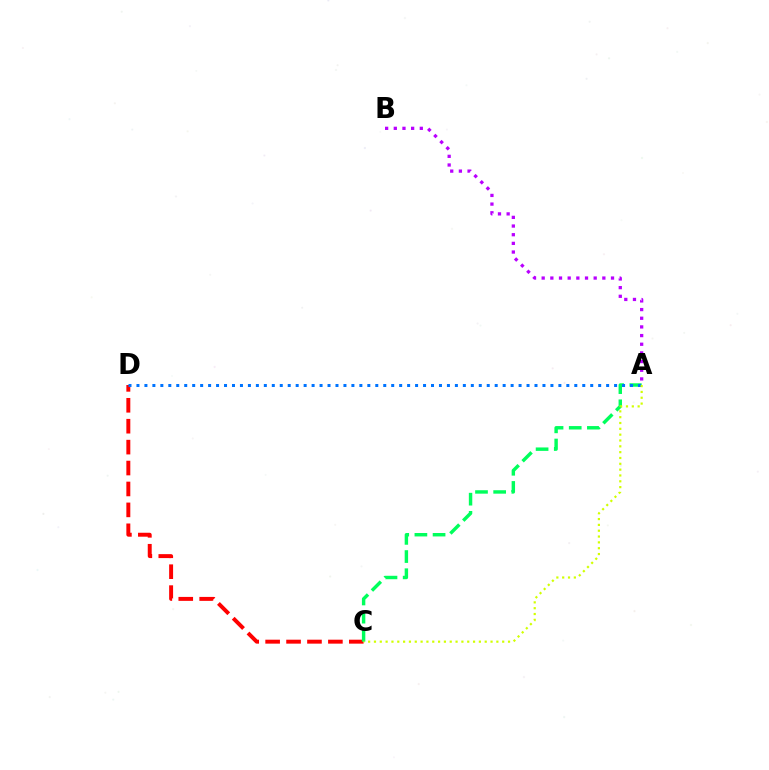{('C', 'D'): [{'color': '#ff0000', 'line_style': 'dashed', 'thickness': 2.84}], ('A', 'B'): [{'color': '#b900ff', 'line_style': 'dotted', 'thickness': 2.35}], ('A', 'C'): [{'color': '#00ff5c', 'line_style': 'dashed', 'thickness': 2.47}, {'color': '#d1ff00', 'line_style': 'dotted', 'thickness': 1.58}], ('A', 'D'): [{'color': '#0074ff', 'line_style': 'dotted', 'thickness': 2.16}]}